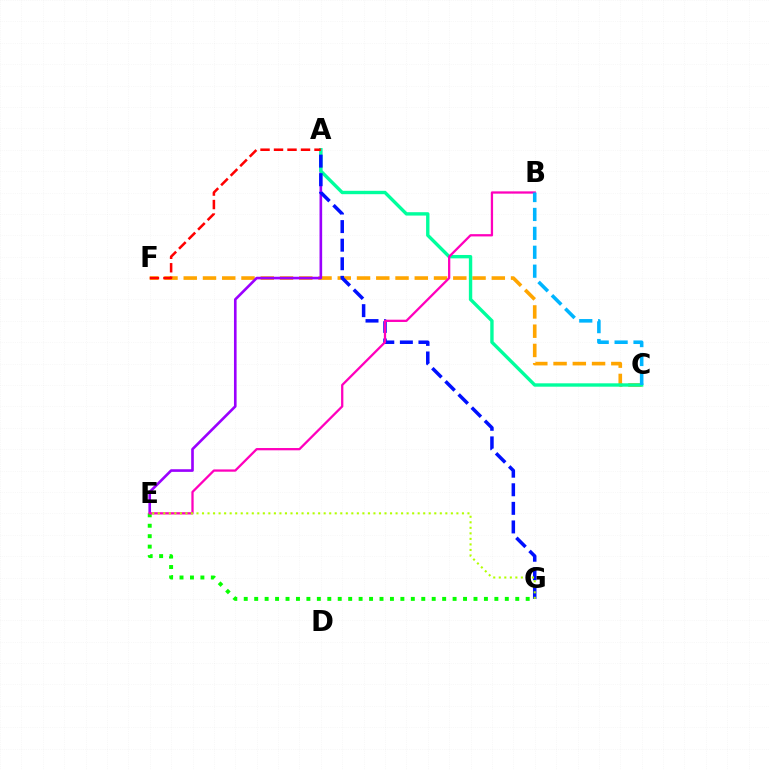{('C', 'F'): [{'color': '#ffa500', 'line_style': 'dashed', 'thickness': 2.62}], ('A', 'E'): [{'color': '#9b00ff', 'line_style': 'solid', 'thickness': 1.9}], ('E', 'G'): [{'color': '#08ff00', 'line_style': 'dotted', 'thickness': 2.84}, {'color': '#b3ff00', 'line_style': 'dotted', 'thickness': 1.5}], ('A', 'C'): [{'color': '#00ff9d', 'line_style': 'solid', 'thickness': 2.43}], ('A', 'G'): [{'color': '#0010ff', 'line_style': 'dashed', 'thickness': 2.52}], ('B', 'E'): [{'color': '#ff00bd', 'line_style': 'solid', 'thickness': 1.64}], ('A', 'F'): [{'color': '#ff0000', 'line_style': 'dashed', 'thickness': 1.83}], ('B', 'C'): [{'color': '#00b5ff', 'line_style': 'dashed', 'thickness': 2.57}]}